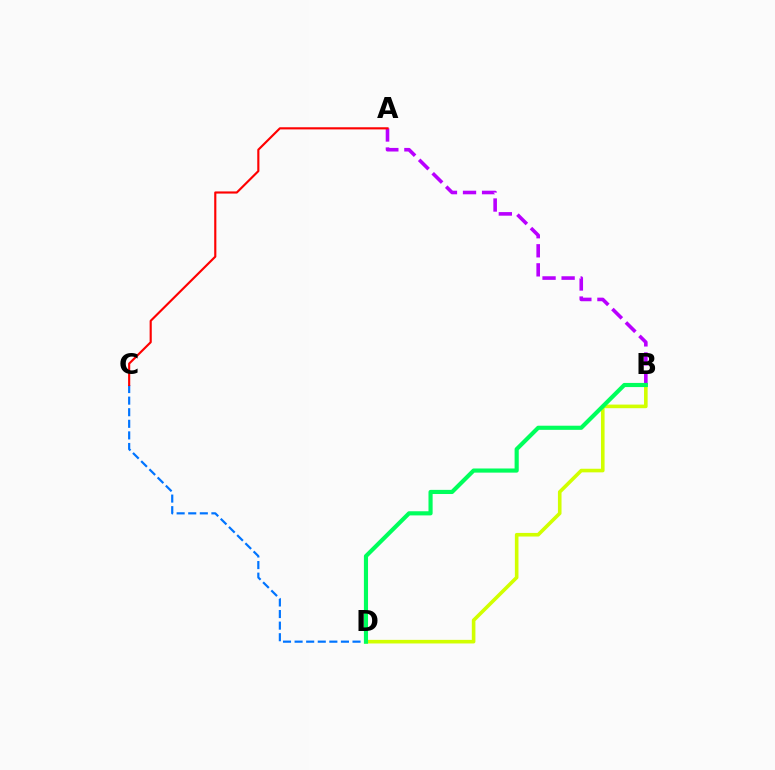{('C', 'D'): [{'color': '#0074ff', 'line_style': 'dashed', 'thickness': 1.57}], ('B', 'D'): [{'color': '#d1ff00', 'line_style': 'solid', 'thickness': 2.59}, {'color': '#00ff5c', 'line_style': 'solid', 'thickness': 2.98}], ('A', 'B'): [{'color': '#b900ff', 'line_style': 'dashed', 'thickness': 2.59}], ('A', 'C'): [{'color': '#ff0000', 'line_style': 'solid', 'thickness': 1.54}]}